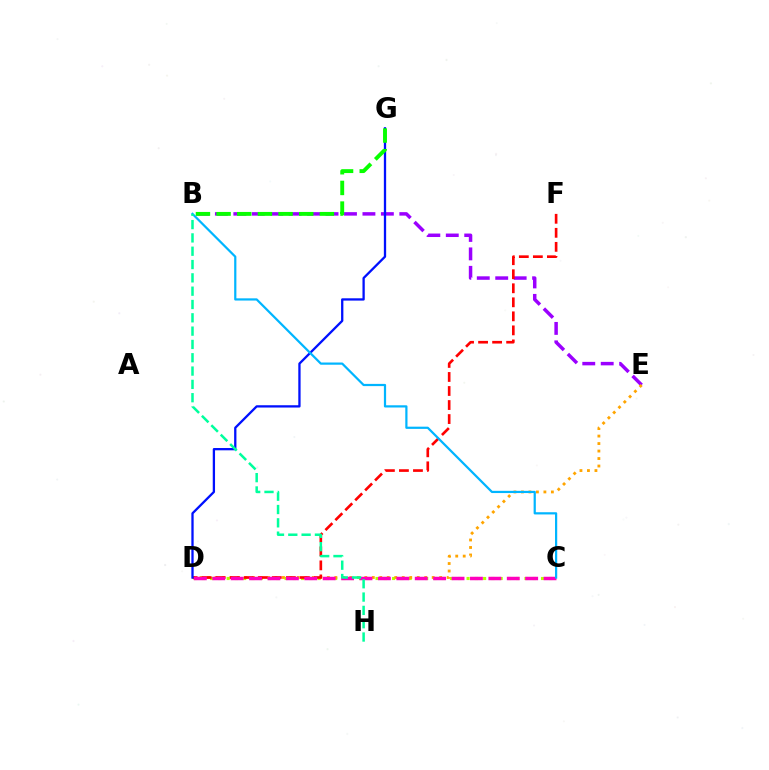{('B', 'E'): [{'color': '#9b00ff', 'line_style': 'dashed', 'thickness': 2.51}], ('C', 'D'): [{'color': '#b3ff00', 'line_style': 'dotted', 'thickness': 2.25}, {'color': '#ff00bd', 'line_style': 'dashed', 'thickness': 2.5}], ('D', 'E'): [{'color': '#ffa500', 'line_style': 'dotted', 'thickness': 2.03}], ('D', 'F'): [{'color': '#ff0000', 'line_style': 'dashed', 'thickness': 1.91}], ('D', 'G'): [{'color': '#0010ff', 'line_style': 'solid', 'thickness': 1.65}], ('B', 'C'): [{'color': '#00b5ff', 'line_style': 'solid', 'thickness': 1.59}], ('B', 'G'): [{'color': '#08ff00', 'line_style': 'dashed', 'thickness': 2.81}], ('B', 'H'): [{'color': '#00ff9d', 'line_style': 'dashed', 'thickness': 1.81}]}